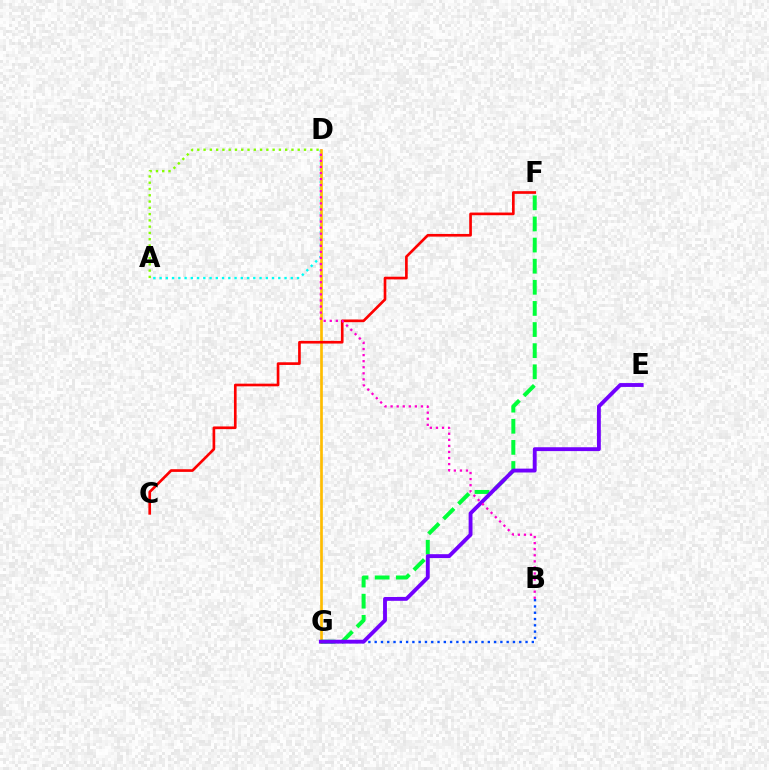{('A', 'D'): [{'color': '#00fff6', 'line_style': 'dotted', 'thickness': 1.7}, {'color': '#84ff00', 'line_style': 'dotted', 'thickness': 1.71}], ('D', 'G'): [{'color': '#ffbd00', 'line_style': 'solid', 'thickness': 1.93}], ('C', 'F'): [{'color': '#ff0000', 'line_style': 'solid', 'thickness': 1.92}], ('F', 'G'): [{'color': '#00ff39', 'line_style': 'dashed', 'thickness': 2.87}], ('B', 'G'): [{'color': '#004bff', 'line_style': 'dotted', 'thickness': 1.71}], ('E', 'G'): [{'color': '#7200ff', 'line_style': 'solid', 'thickness': 2.78}], ('B', 'D'): [{'color': '#ff00cf', 'line_style': 'dotted', 'thickness': 1.65}]}